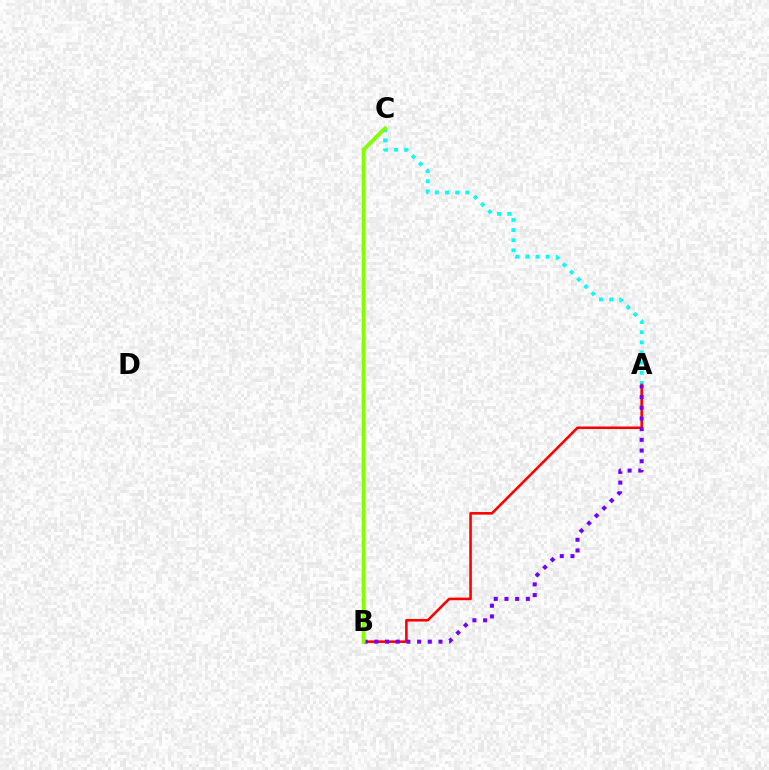{('A', 'C'): [{'color': '#00fff6', 'line_style': 'dotted', 'thickness': 2.76}], ('A', 'B'): [{'color': '#ff0000', 'line_style': 'solid', 'thickness': 1.87}, {'color': '#7200ff', 'line_style': 'dotted', 'thickness': 2.91}], ('B', 'C'): [{'color': '#84ff00', 'line_style': 'solid', 'thickness': 2.79}]}